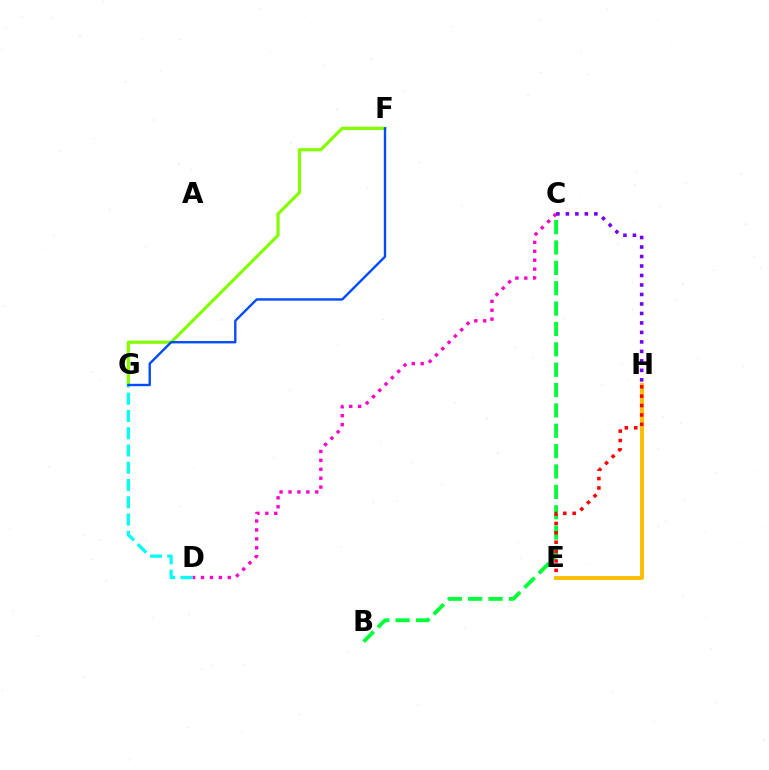{('E', 'H'): [{'color': '#ffbd00', 'line_style': 'solid', 'thickness': 2.8}, {'color': '#ff0000', 'line_style': 'dotted', 'thickness': 2.55}], ('C', 'D'): [{'color': '#ff00cf', 'line_style': 'dotted', 'thickness': 2.42}], ('D', 'G'): [{'color': '#00fff6', 'line_style': 'dashed', 'thickness': 2.34}], ('B', 'C'): [{'color': '#00ff39', 'line_style': 'dashed', 'thickness': 2.77}], ('C', 'H'): [{'color': '#7200ff', 'line_style': 'dotted', 'thickness': 2.58}], ('F', 'G'): [{'color': '#84ff00', 'line_style': 'solid', 'thickness': 2.31}, {'color': '#004bff', 'line_style': 'solid', 'thickness': 1.71}]}